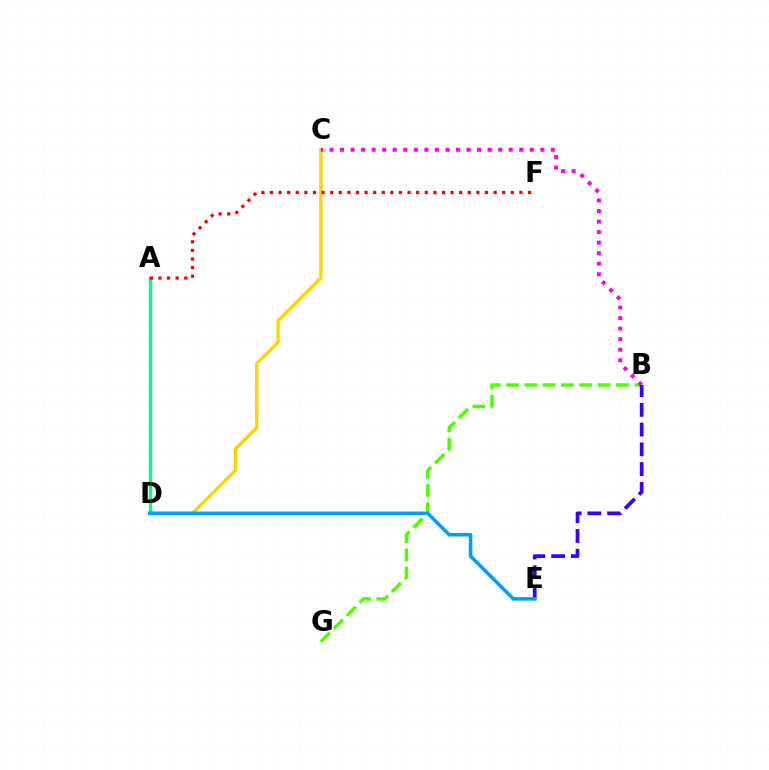{('C', 'D'): [{'color': '#ffd500', 'line_style': 'solid', 'thickness': 2.46}], ('B', 'G'): [{'color': '#4fff00', 'line_style': 'dashed', 'thickness': 2.49}], ('A', 'D'): [{'color': '#00ff86', 'line_style': 'solid', 'thickness': 2.39}], ('B', 'C'): [{'color': '#ff00ed', 'line_style': 'dotted', 'thickness': 2.86}], ('B', 'E'): [{'color': '#3700ff', 'line_style': 'dashed', 'thickness': 2.68}], ('D', 'E'): [{'color': '#009eff', 'line_style': 'solid', 'thickness': 2.55}], ('A', 'F'): [{'color': '#ff0000', 'line_style': 'dotted', 'thickness': 2.34}]}